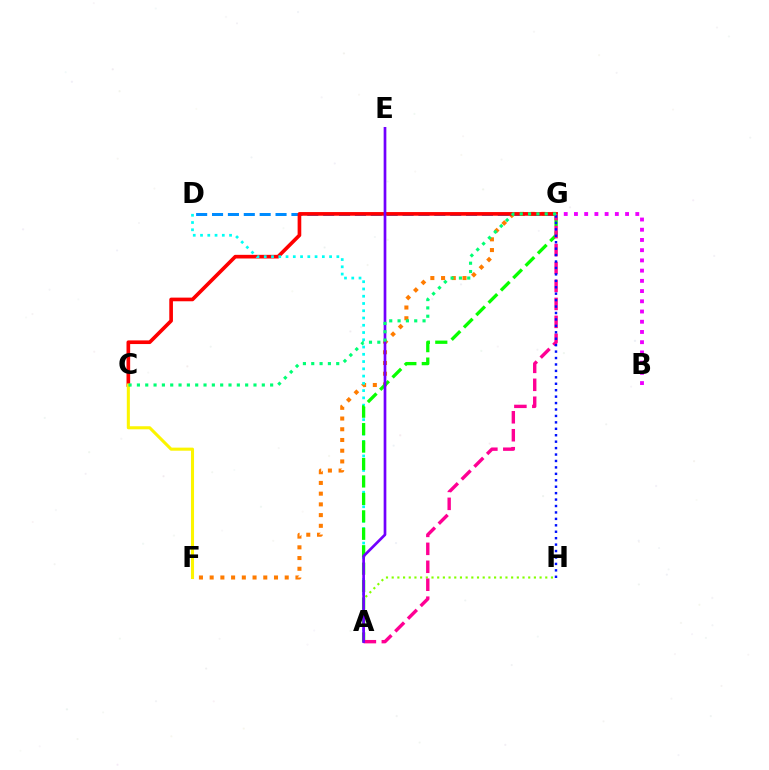{('D', 'G'): [{'color': '#008cff', 'line_style': 'dashed', 'thickness': 2.16}], ('B', 'G'): [{'color': '#ee00ff', 'line_style': 'dotted', 'thickness': 2.78}], ('F', 'G'): [{'color': '#ff7c00', 'line_style': 'dotted', 'thickness': 2.91}], ('C', 'G'): [{'color': '#ff0000', 'line_style': 'solid', 'thickness': 2.63}, {'color': '#00ff74', 'line_style': 'dotted', 'thickness': 2.26}], ('A', 'D'): [{'color': '#00fff6', 'line_style': 'dotted', 'thickness': 1.97}], ('A', 'H'): [{'color': '#84ff00', 'line_style': 'dotted', 'thickness': 1.55}], ('A', 'G'): [{'color': '#08ff00', 'line_style': 'dashed', 'thickness': 2.37}, {'color': '#ff0094', 'line_style': 'dashed', 'thickness': 2.44}], ('A', 'E'): [{'color': '#7200ff', 'line_style': 'solid', 'thickness': 1.94}], ('C', 'F'): [{'color': '#fcf500', 'line_style': 'solid', 'thickness': 2.21}], ('G', 'H'): [{'color': '#0010ff', 'line_style': 'dotted', 'thickness': 1.75}]}